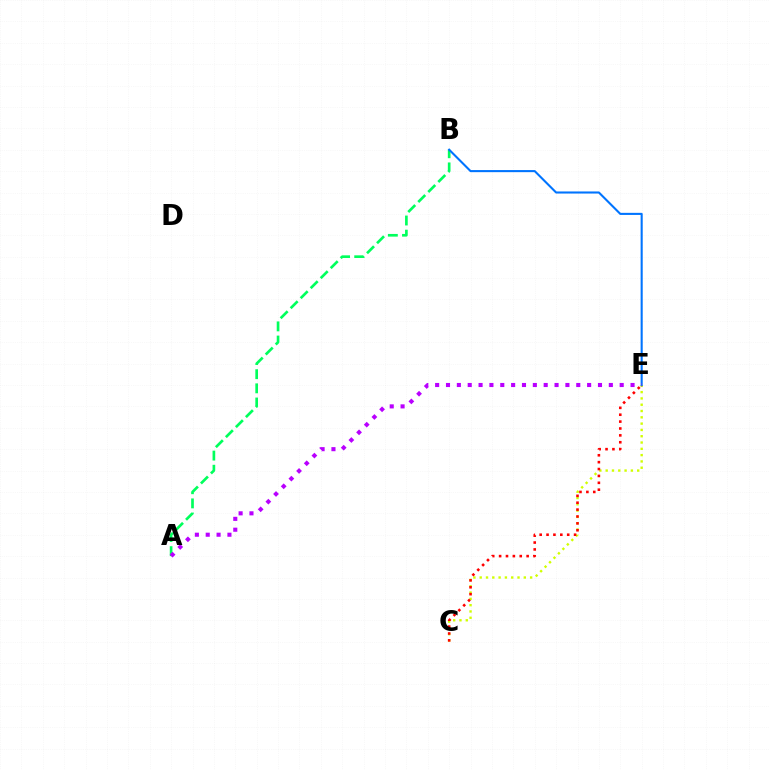{('C', 'E'): [{'color': '#d1ff00', 'line_style': 'dotted', 'thickness': 1.71}, {'color': '#ff0000', 'line_style': 'dotted', 'thickness': 1.87}], ('A', 'B'): [{'color': '#00ff5c', 'line_style': 'dashed', 'thickness': 1.92}], ('B', 'E'): [{'color': '#0074ff', 'line_style': 'solid', 'thickness': 1.5}], ('A', 'E'): [{'color': '#b900ff', 'line_style': 'dotted', 'thickness': 2.95}]}